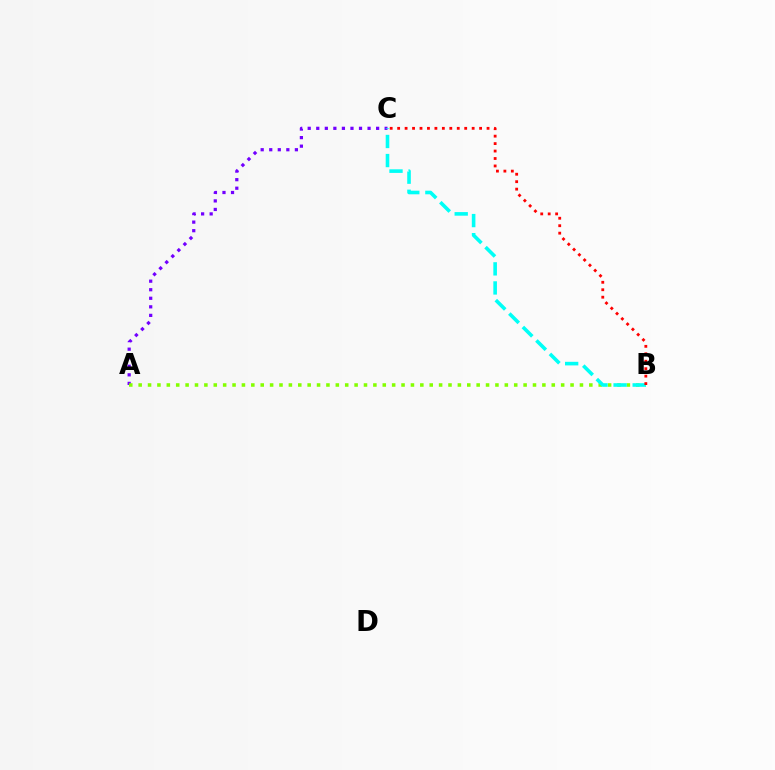{('A', 'C'): [{'color': '#7200ff', 'line_style': 'dotted', 'thickness': 2.32}], ('A', 'B'): [{'color': '#84ff00', 'line_style': 'dotted', 'thickness': 2.55}], ('B', 'C'): [{'color': '#00fff6', 'line_style': 'dashed', 'thickness': 2.59}, {'color': '#ff0000', 'line_style': 'dotted', 'thickness': 2.02}]}